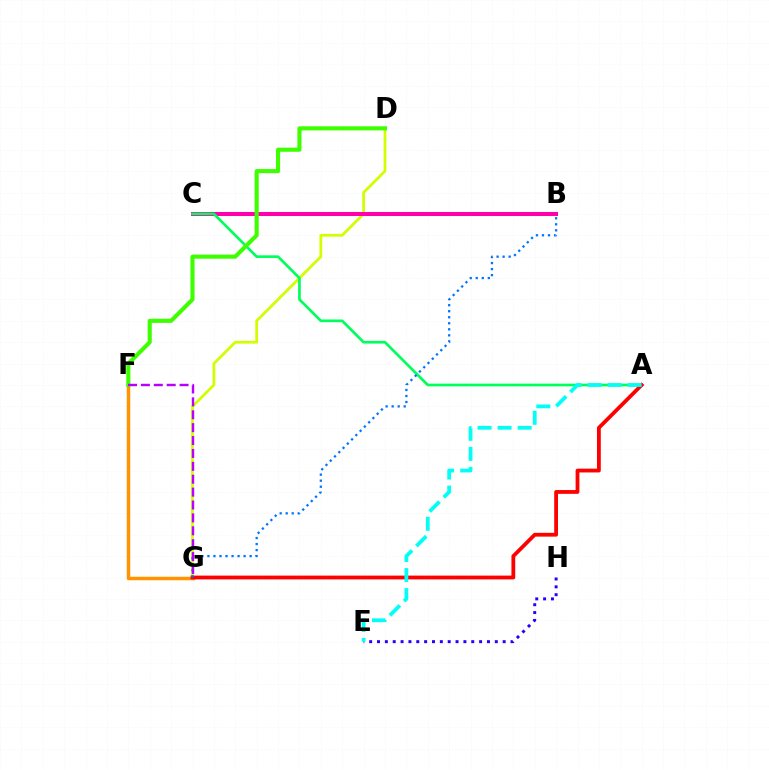{('D', 'G'): [{'color': '#d1ff00', 'line_style': 'solid', 'thickness': 1.99}], ('B', 'C'): [{'color': '#ff00ac', 'line_style': 'solid', 'thickness': 2.91}], ('F', 'G'): [{'color': '#ff9400', 'line_style': 'solid', 'thickness': 2.5}, {'color': '#b900ff', 'line_style': 'dashed', 'thickness': 1.75}], ('A', 'C'): [{'color': '#00ff5c', 'line_style': 'solid', 'thickness': 1.94}], ('E', 'H'): [{'color': '#2500ff', 'line_style': 'dotted', 'thickness': 2.13}], ('A', 'G'): [{'color': '#ff0000', 'line_style': 'solid', 'thickness': 2.74}], ('A', 'E'): [{'color': '#00fff6', 'line_style': 'dashed', 'thickness': 2.72}], ('B', 'G'): [{'color': '#0074ff', 'line_style': 'dotted', 'thickness': 1.64}], ('D', 'F'): [{'color': '#3dff00', 'line_style': 'solid', 'thickness': 2.95}]}